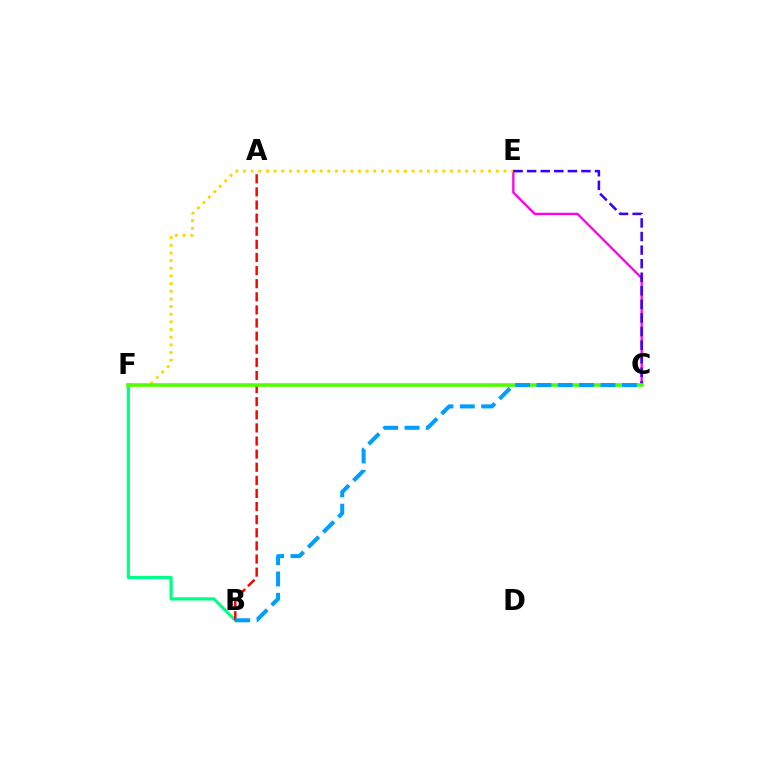{('B', 'F'): [{'color': '#00ff86', 'line_style': 'solid', 'thickness': 2.29}], ('A', 'B'): [{'color': '#ff0000', 'line_style': 'dashed', 'thickness': 1.78}], ('C', 'E'): [{'color': '#ff00ed', 'line_style': 'solid', 'thickness': 1.66}, {'color': '#3700ff', 'line_style': 'dashed', 'thickness': 1.84}], ('E', 'F'): [{'color': '#ffd500', 'line_style': 'dotted', 'thickness': 2.08}], ('C', 'F'): [{'color': '#4fff00', 'line_style': 'solid', 'thickness': 2.56}], ('B', 'C'): [{'color': '#009eff', 'line_style': 'dashed', 'thickness': 2.9}]}